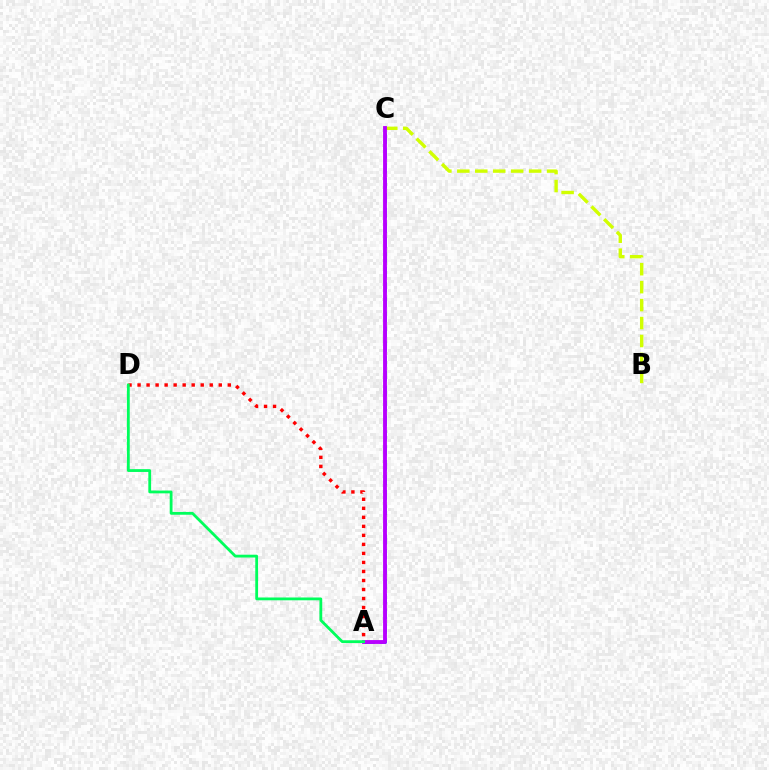{('A', 'C'): [{'color': '#0074ff', 'line_style': 'dashed', 'thickness': 2.02}, {'color': '#b900ff', 'line_style': 'solid', 'thickness': 2.77}], ('A', 'D'): [{'color': '#ff0000', 'line_style': 'dotted', 'thickness': 2.45}, {'color': '#00ff5c', 'line_style': 'solid', 'thickness': 2.01}], ('B', 'C'): [{'color': '#d1ff00', 'line_style': 'dashed', 'thickness': 2.44}]}